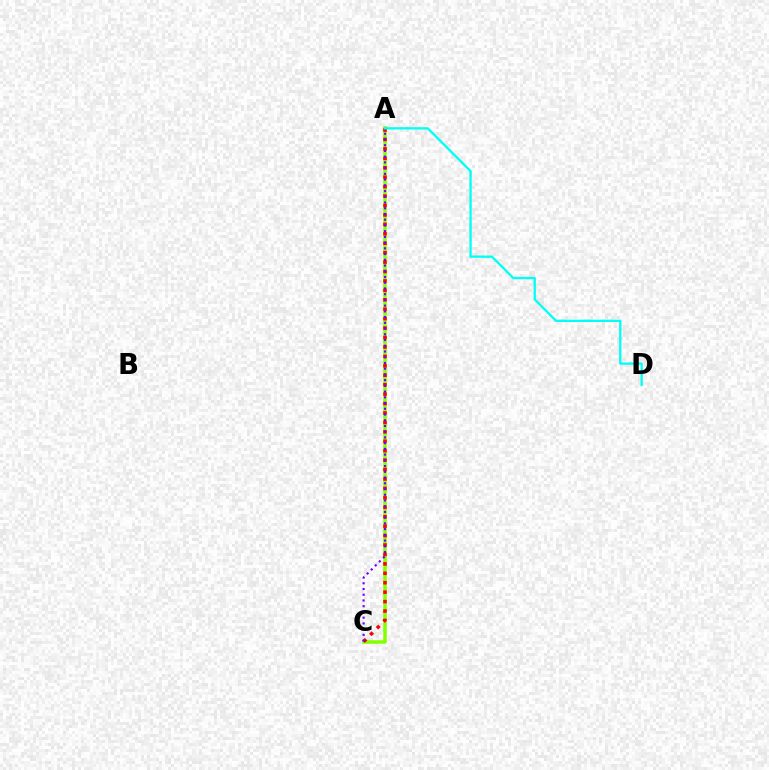{('A', 'C'): [{'color': '#84ff00', 'line_style': 'solid', 'thickness': 2.53}, {'color': '#ff0000', 'line_style': 'dotted', 'thickness': 2.56}, {'color': '#7200ff', 'line_style': 'dotted', 'thickness': 1.56}], ('A', 'D'): [{'color': '#00fff6', 'line_style': 'solid', 'thickness': 1.66}]}